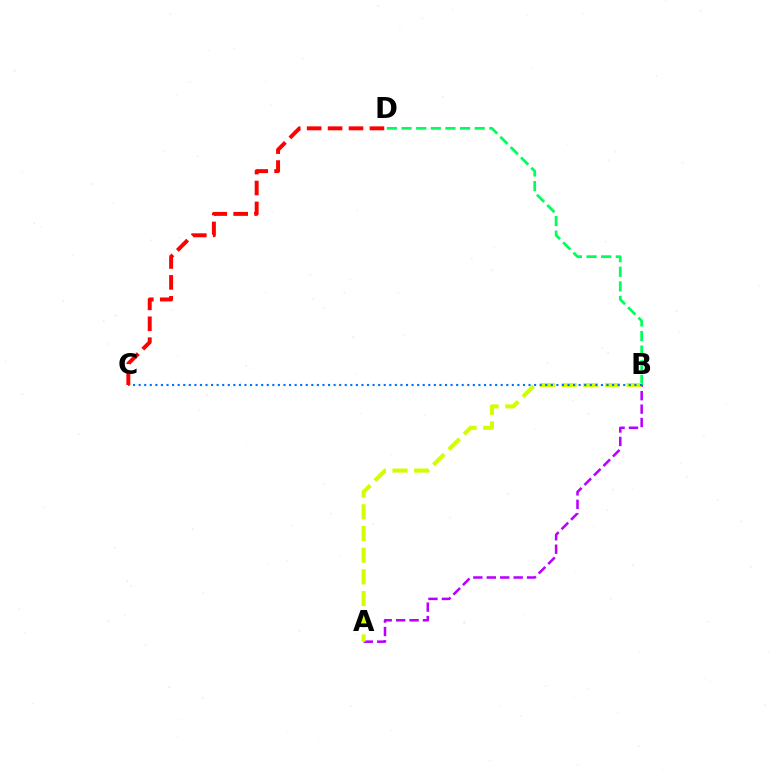{('B', 'D'): [{'color': '#00ff5c', 'line_style': 'dashed', 'thickness': 1.99}], ('A', 'B'): [{'color': '#b900ff', 'line_style': 'dashed', 'thickness': 1.82}, {'color': '#d1ff00', 'line_style': 'dashed', 'thickness': 2.95}], ('B', 'C'): [{'color': '#0074ff', 'line_style': 'dotted', 'thickness': 1.51}], ('C', 'D'): [{'color': '#ff0000', 'line_style': 'dashed', 'thickness': 2.84}]}